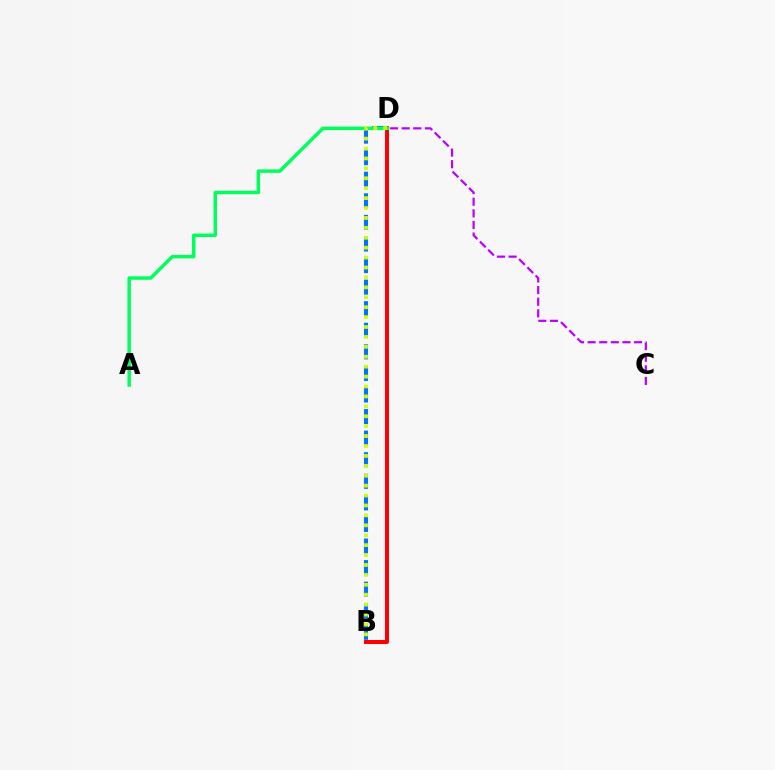{('B', 'D'): [{'color': '#ff0000', 'line_style': 'solid', 'thickness': 2.87}, {'color': '#0074ff', 'line_style': 'dashed', 'thickness': 2.93}, {'color': '#d1ff00', 'line_style': 'dotted', 'thickness': 2.69}], ('C', 'D'): [{'color': '#b900ff', 'line_style': 'dashed', 'thickness': 1.58}], ('A', 'D'): [{'color': '#00ff5c', 'line_style': 'solid', 'thickness': 2.49}]}